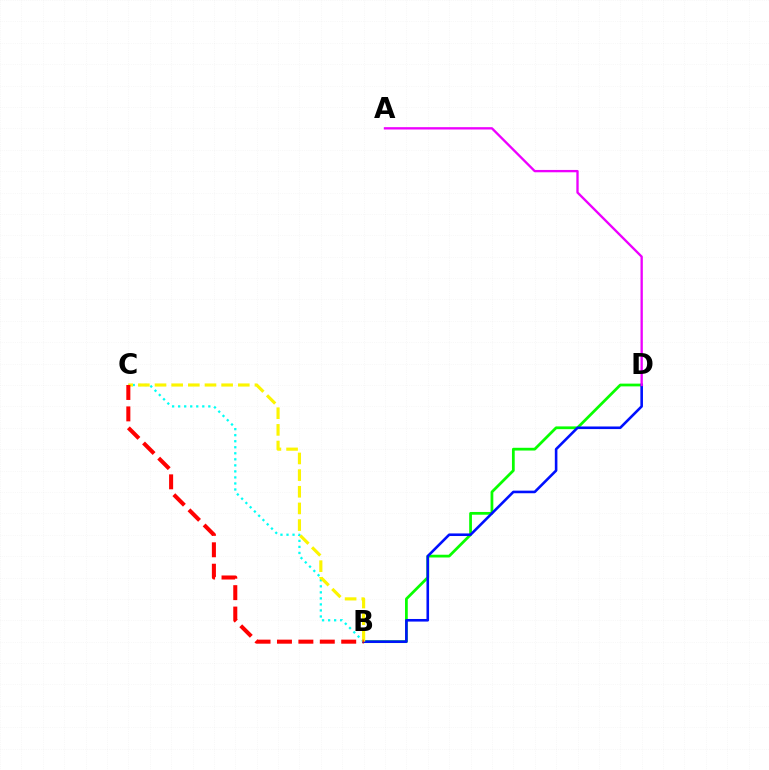{('B', 'D'): [{'color': '#08ff00', 'line_style': 'solid', 'thickness': 1.98}, {'color': '#0010ff', 'line_style': 'solid', 'thickness': 1.87}], ('B', 'C'): [{'color': '#00fff6', 'line_style': 'dotted', 'thickness': 1.64}, {'color': '#fcf500', 'line_style': 'dashed', 'thickness': 2.26}, {'color': '#ff0000', 'line_style': 'dashed', 'thickness': 2.91}], ('A', 'D'): [{'color': '#ee00ff', 'line_style': 'solid', 'thickness': 1.68}]}